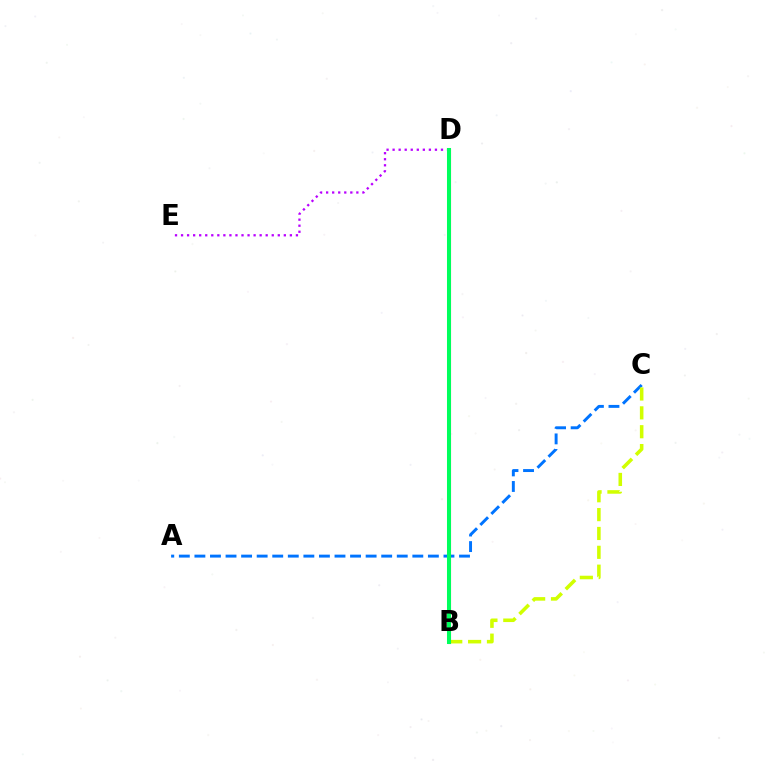{('A', 'C'): [{'color': '#0074ff', 'line_style': 'dashed', 'thickness': 2.11}], ('B', 'C'): [{'color': '#d1ff00', 'line_style': 'dashed', 'thickness': 2.56}], ('B', 'D'): [{'color': '#ff0000', 'line_style': 'solid', 'thickness': 2.2}, {'color': '#00ff5c', 'line_style': 'solid', 'thickness': 2.9}], ('D', 'E'): [{'color': '#b900ff', 'line_style': 'dotted', 'thickness': 1.64}]}